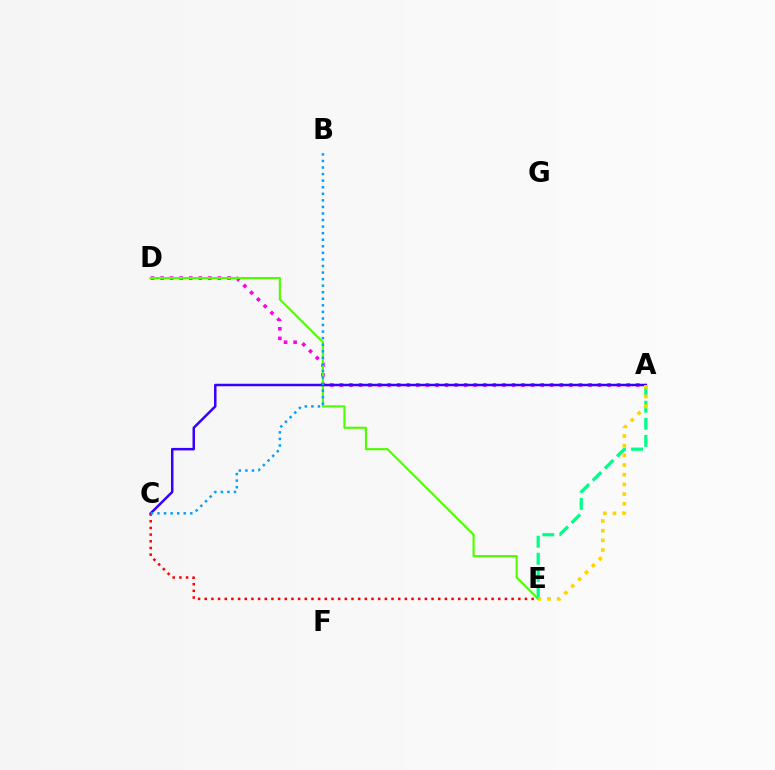{('A', 'D'): [{'color': '#ff00ed', 'line_style': 'dotted', 'thickness': 2.6}], ('D', 'E'): [{'color': '#4fff00', 'line_style': 'solid', 'thickness': 1.55}], ('A', 'C'): [{'color': '#3700ff', 'line_style': 'solid', 'thickness': 1.8}], ('C', 'E'): [{'color': '#ff0000', 'line_style': 'dotted', 'thickness': 1.81}], ('A', 'E'): [{'color': '#00ff86', 'line_style': 'dashed', 'thickness': 2.32}, {'color': '#ffd500', 'line_style': 'dotted', 'thickness': 2.63}], ('B', 'C'): [{'color': '#009eff', 'line_style': 'dotted', 'thickness': 1.78}]}